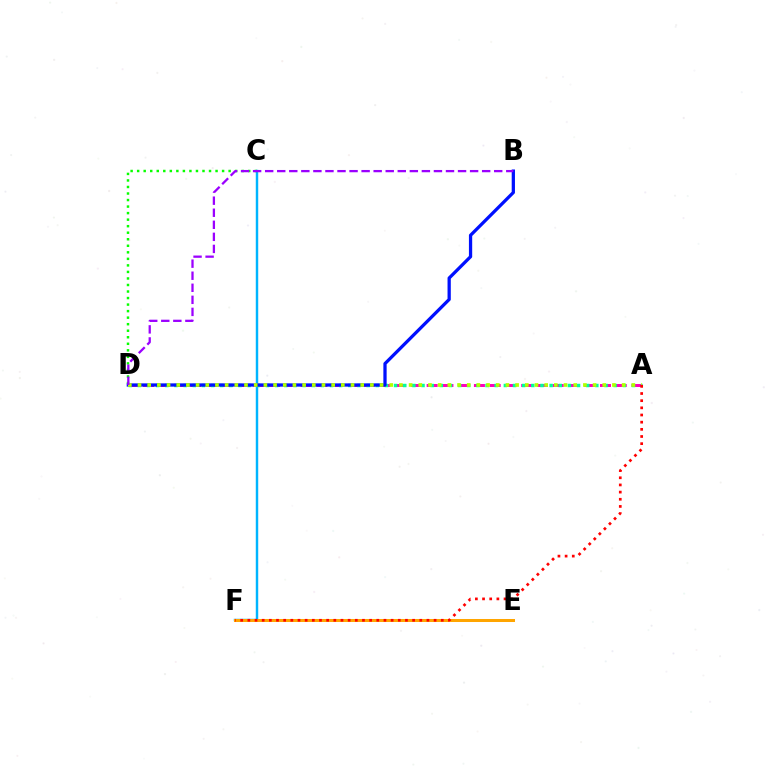{('C', 'F'): [{'color': '#00b5ff', 'line_style': 'solid', 'thickness': 1.76}], ('E', 'F'): [{'color': '#ffa500', 'line_style': 'solid', 'thickness': 2.16}], ('C', 'D'): [{'color': '#08ff00', 'line_style': 'dotted', 'thickness': 1.78}], ('A', 'D'): [{'color': '#ff00bd', 'line_style': 'dashed', 'thickness': 2.14}, {'color': '#00ff9d', 'line_style': 'dotted', 'thickness': 2.49}, {'color': '#b3ff00', 'line_style': 'dotted', 'thickness': 2.63}], ('B', 'D'): [{'color': '#0010ff', 'line_style': 'solid', 'thickness': 2.35}, {'color': '#9b00ff', 'line_style': 'dashed', 'thickness': 1.64}], ('A', 'F'): [{'color': '#ff0000', 'line_style': 'dotted', 'thickness': 1.95}]}